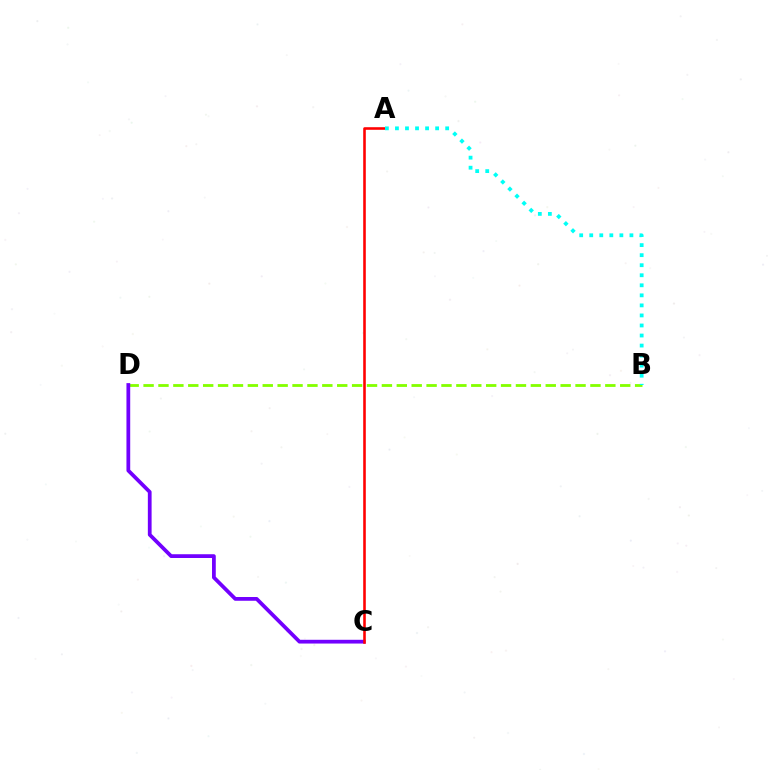{('B', 'D'): [{'color': '#84ff00', 'line_style': 'dashed', 'thickness': 2.02}], ('C', 'D'): [{'color': '#7200ff', 'line_style': 'solid', 'thickness': 2.71}], ('A', 'C'): [{'color': '#ff0000', 'line_style': 'solid', 'thickness': 1.86}], ('A', 'B'): [{'color': '#00fff6', 'line_style': 'dotted', 'thickness': 2.73}]}